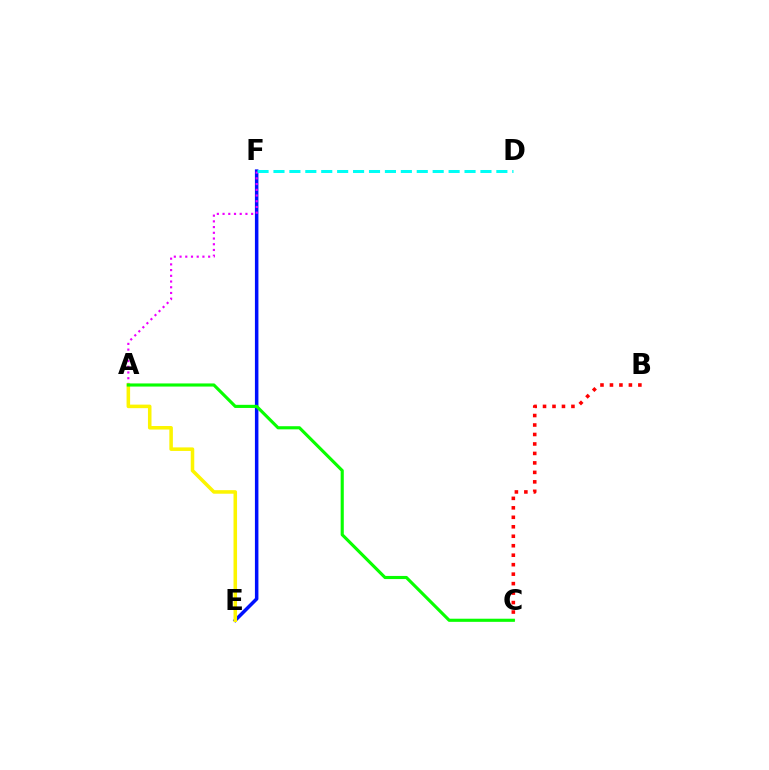{('E', 'F'): [{'color': '#0010ff', 'line_style': 'solid', 'thickness': 2.52}], ('A', 'F'): [{'color': '#ee00ff', 'line_style': 'dotted', 'thickness': 1.55}], ('A', 'E'): [{'color': '#fcf500', 'line_style': 'solid', 'thickness': 2.55}], ('B', 'C'): [{'color': '#ff0000', 'line_style': 'dotted', 'thickness': 2.57}], ('D', 'F'): [{'color': '#00fff6', 'line_style': 'dashed', 'thickness': 2.16}], ('A', 'C'): [{'color': '#08ff00', 'line_style': 'solid', 'thickness': 2.25}]}